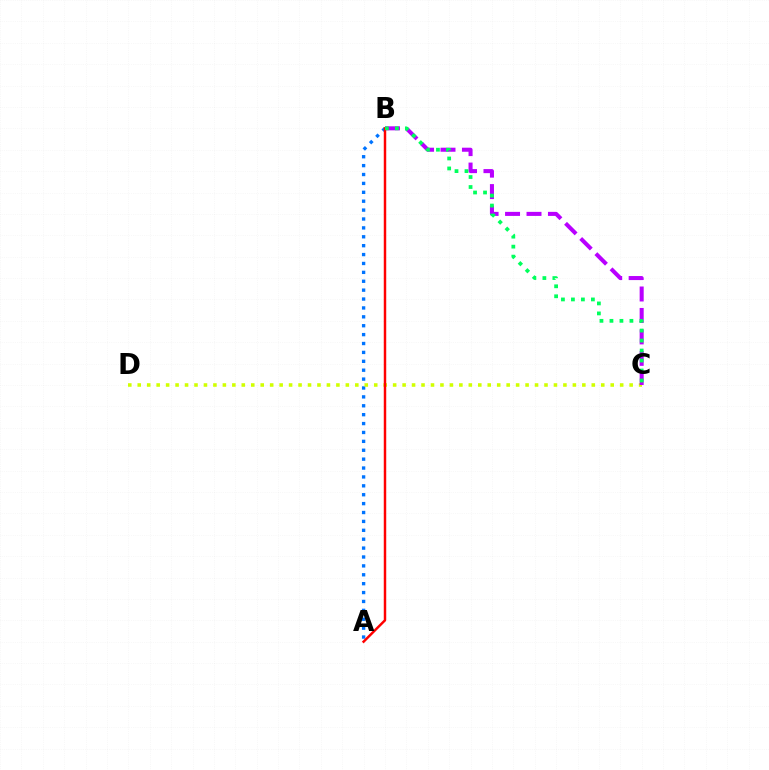{('A', 'B'): [{'color': '#0074ff', 'line_style': 'dotted', 'thickness': 2.42}, {'color': '#ff0000', 'line_style': 'solid', 'thickness': 1.77}], ('C', 'D'): [{'color': '#d1ff00', 'line_style': 'dotted', 'thickness': 2.57}], ('B', 'C'): [{'color': '#b900ff', 'line_style': 'dashed', 'thickness': 2.91}, {'color': '#00ff5c', 'line_style': 'dotted', 'thickness': 2.71}]}